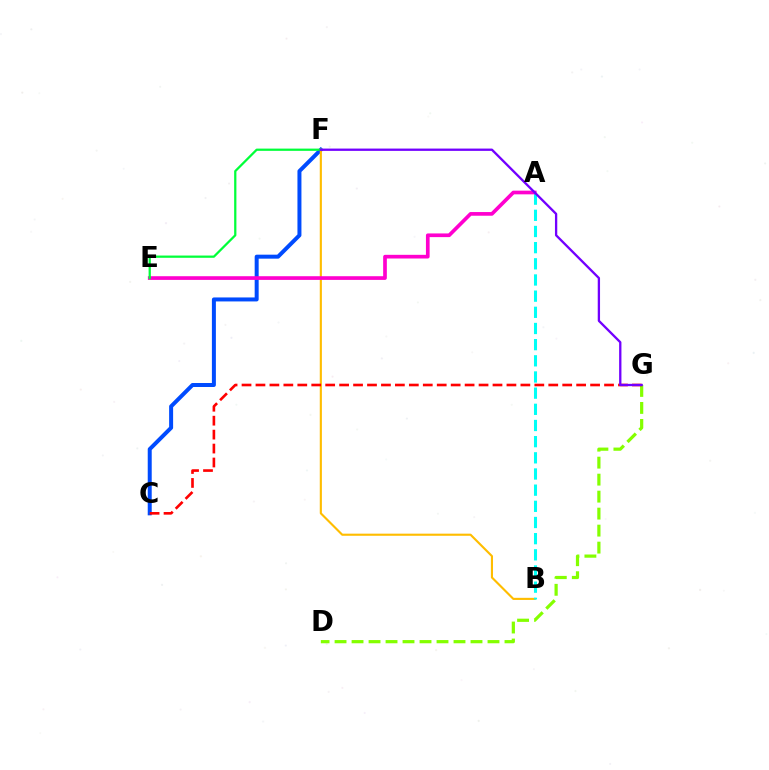{('C', 'F'): [{'color': '#004bff', 'line_style': 'solid', 'thickness': 2.87}], ('D', 'G'): [{'color': '#84ff00', 'line_style': 'dashed', 'thickness': 2.31}], ('B', 'F'): [{'color': '#ffbd00', 'line_style': 'solid', 'thickness': 1.53}], ('A', 'B'): [{'color': '#00fff6', 'line_style': 'dashed', 'thickness': 2.2}], ('C', 'G'): [{'color': '#ff0000', 'line_style': 'dashed', 'thickness': 1.89}], ('A', 'E'): [{'color': '#ff00cf', 'line_style': 'solid', 'thickness': 2.65}], ('E', 'F'): [{'color': '#00ff39', 'line_style': 'solid', 'thickness': 1.62}], ('F', 'G'): [{'color': '#7200ff', 'line_style': 'solid', 'thickness': 1.66}]}